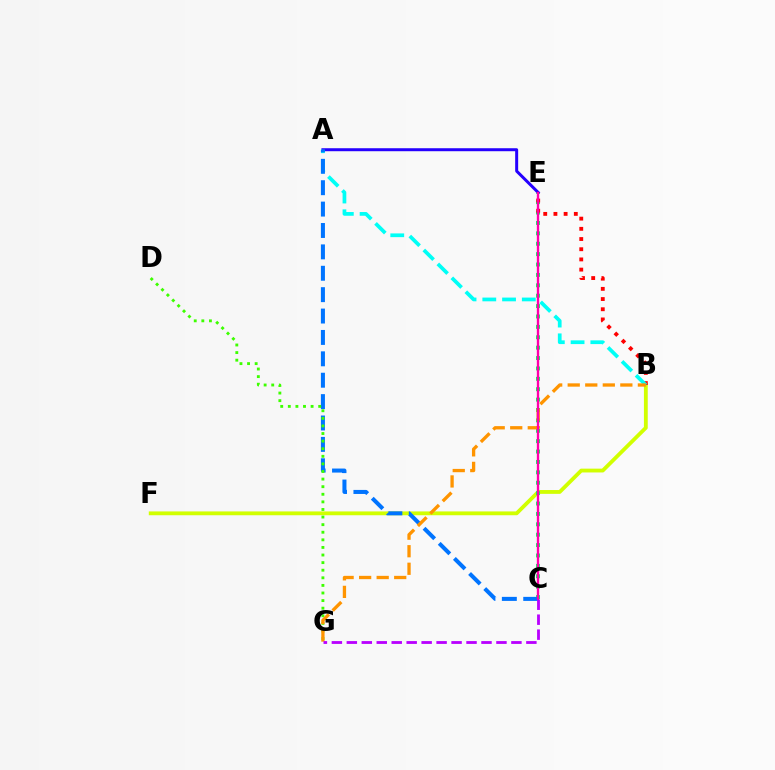{('B', 'F'): [{'color': '#d1ff00', 'line_style': 'solid', 'thickness': 2.75}], ('C', 'E'): [{'color': '#00ff5c', 'line_style': 'dotted', 'thickness': 2.82}, {'color': '#ff00ac', 'line_style': 'solid', 'thickness': 1.69}], ('B', 'E'): [{'color': '#ff0000', 'line_style': 'dotted', 'thickness': 2.77}], ('A', 'E'): [{'color': '#2500ff', 'line_style': 'solid', 'thickness': 2.15}], ('A', 'B'): [{'color': '#00fff6', 'line_style': 'dashed', 'thickness': 2.68}], ('A', 'C'): [{'color': '#0074ff', 'line_style': 'dashed', 'thickness': 2.91}], ('D', 'G'): [{'color': '#3dff00', 'line_style': 'dotted', 'thickness': 2.06}], ('B', 'G'): [{'color': '#ff9400', 'line_style': 'dashed', 'thickness': 2.38}], ('C', 'G'): [{'color': '#b900ff', 'line_style': 'dashed', 'thickness': 2.03}]}